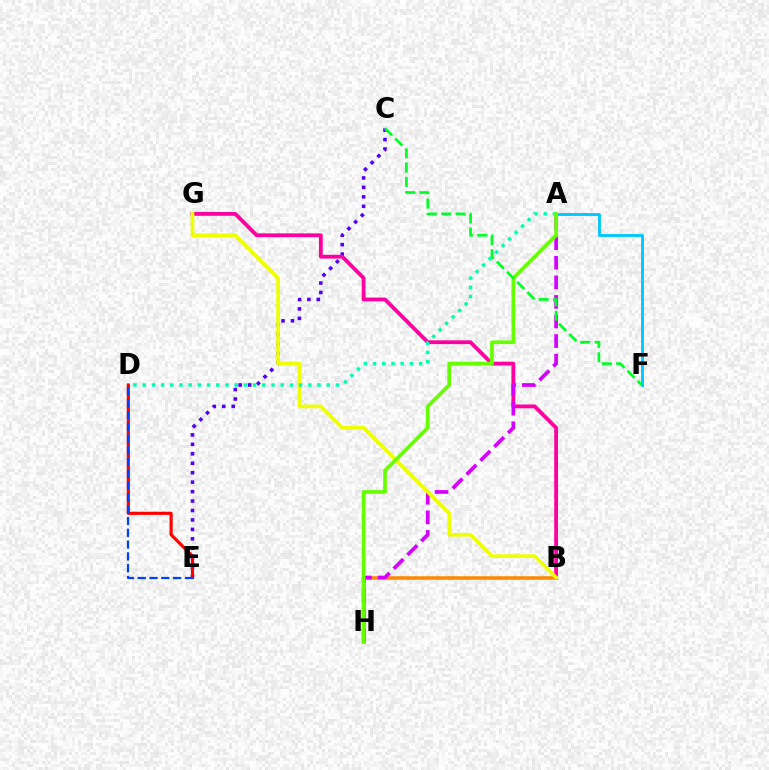{('C', 'E'): [{'color': '#4f00ff', 'line_style': 'dotted', 'thickness': 2.57}], ('D', 'E'): [{'color': '#ff0000', 'line_style': 'solid', 'thickness': 2.28}, {'color': '#003fff', 'line_style': 'dashed', 'thickness': 1.6}], ('A', 'F'): [{'color': '#00c7ff', 'line_style': 'solid', 'thickness': 2.06}], ('B', 'G'): [{'color': '#ff00a0', 'line_style': 'solid', 'thickness': 2.75}, {'color': '#eeff00', 'line_style': 'solid', 'thickness': 2.63}], ('B', 'H'): [{'color': '#ff8800', 'line_style': 'solid', 'thickness': 2.53}], ('A', 'H'): [{'color': '#d600ff', 'line_style': 'dashed', 'thickness': 2.66}, {'color': '#66ff00', 'line_style': 'solid', 'thickness': 2.64}], ('A', 'D'): [{'color': '#00ffaf', 'line_style': 'dotted', 'thickness': 2.5}], ('C', 'F'): [{'color': '#00ff27', 'line_style': 'dashed', 'thickness': 1.95}]}